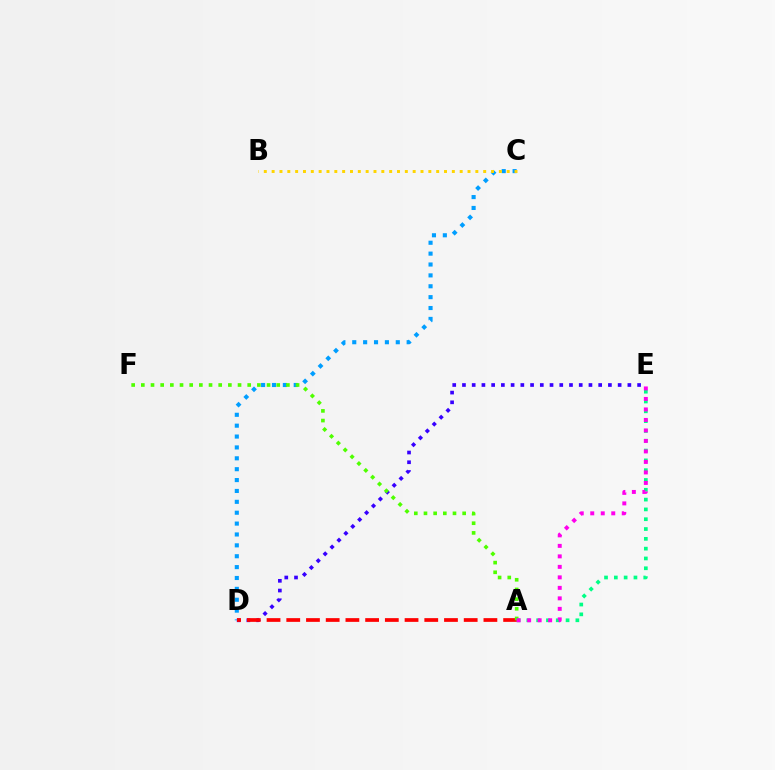{('C', 'D'): [{'color': '#009eff', 'line_style': 'dotted', 'thickness': 2.96}], ('D', 'E'): [{'color': '#3700ff', 'line_style': 'dotted', 'thickness': 2.64}], ('A', 'D'): [{'color': '#ff0000', 'line_style': 'dashed', 'thickness': 2.68}], ('A', 'F'): [{'color': '#4fff00', 'line_style': 'dotted', 'thickness': 2.63}], ('A', 'E'): [{'color': '#00ff86', 'line_style': 'dotted', 'thickness': 2.67}, {'color': '#ff00ed', 'line_style': 'dotted', 'thickness': 2.85}], ('B', 'C'): [{'color': '#ffd500', 'line_style': 'dotted', 'thickness': 2.13}]}